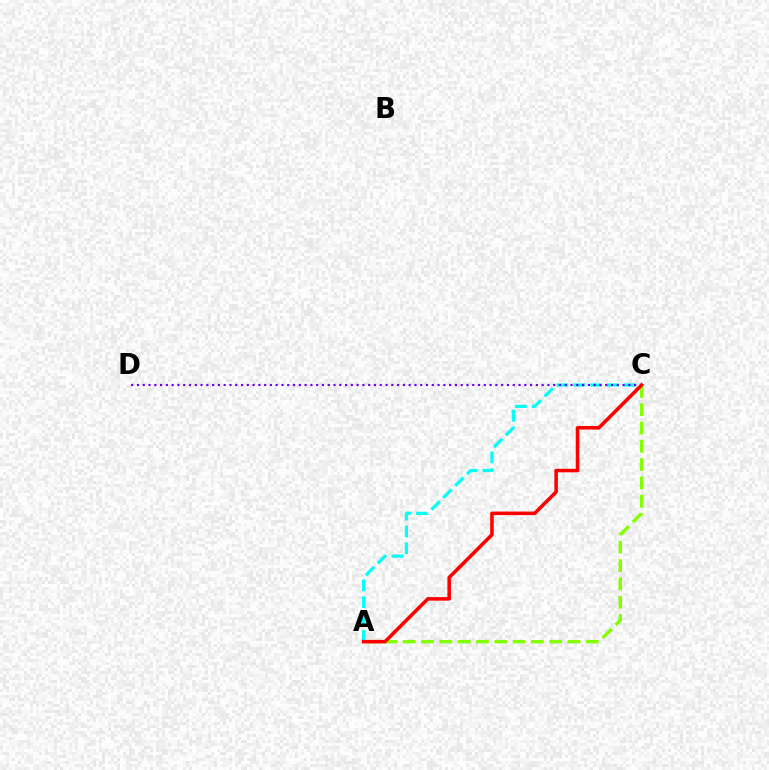{('A', 'C'): [{'color': '#00fff6', 'line_style': 'dashed', 'thickness': 2.29}, {'color': '#84ff00', 'line_style': 'dashed', 'thickness': 2.49}, {'color': '#ff0000', 'line_style': 'solid', 'thickness': 2.55}], ('C', 'D'): [{'color': '#7200ff', 'line_style': 'dotted', 'thickness': 1.57}]}